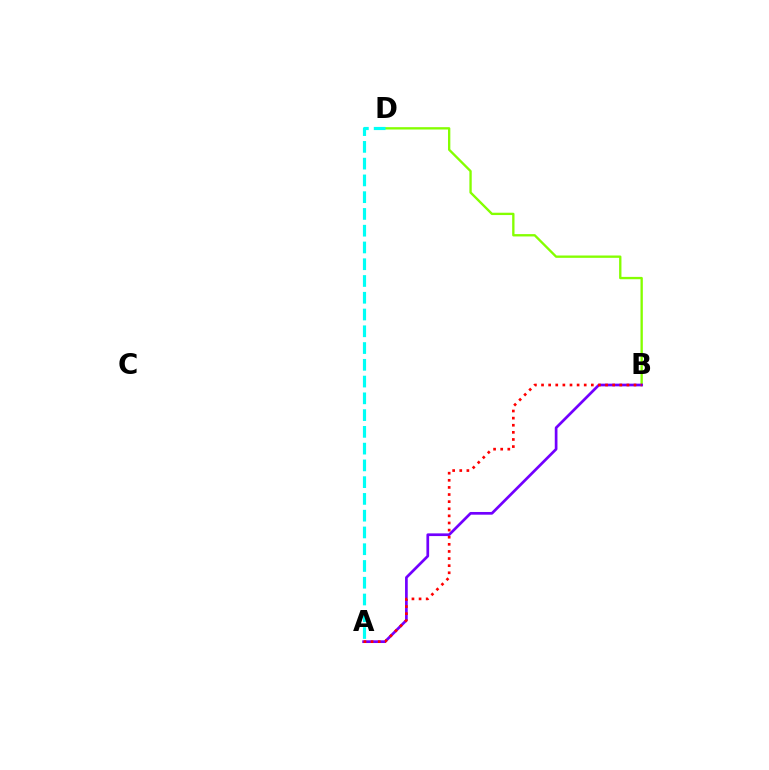{('B', 'D'): [{'color': '#84ff00', 'line_style': 'solid', 'thickness': 1.69}], ('A', 'B'): [{'color': '#7200ff', 'line_style': 'solid', 'thickness': 1.95}, {'color': '#ff0000', 'line_style': 'dotted', 'thickness': 1.93}], ('A', 'D'): [{'color': '#00fff6', 'line_style': 'dashed', 'thickness': 2.28}]}